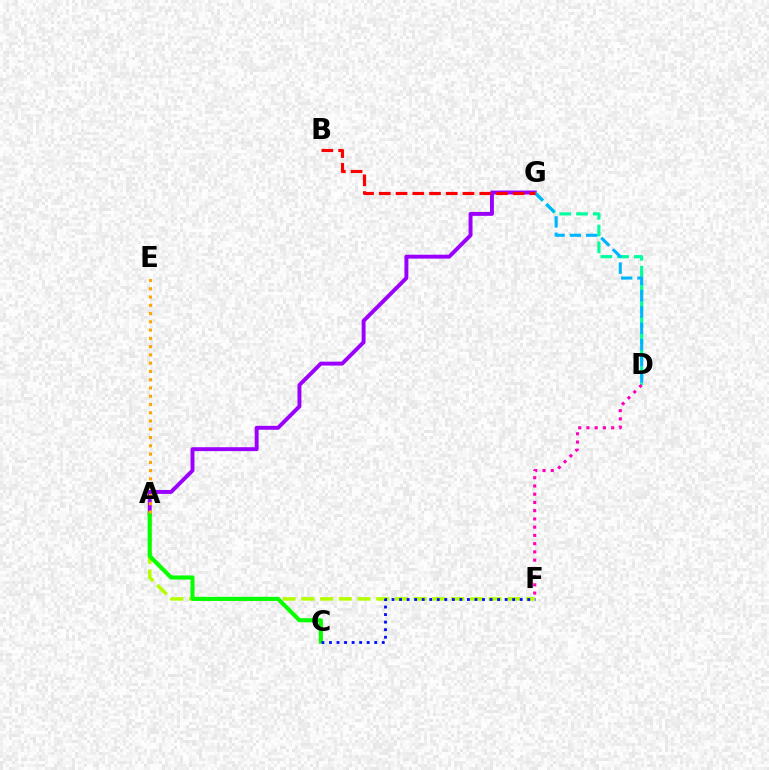{('D', 'G'): [{'color': '#00ff9d', 'line_style': 'dashed', 'thickness': 2.28}, {'color': '#00b5ff', 'line_style': 'dashed', 'thickness': 2.21}], ('A', 'F'): [{'color': '#b3ff00', 'line_style': 'dashed', 'thickness': 2.54}], ('A', 'G'): [{'color': '#9b00ff', 'line_style': 'solid', 'thickness': 2.82}], ('A', 'C'): [{'color': '#08ff00', 'line_style': 'solid', 'thickness': 2.96}], ('B', 'G'): [{'color': '#ff0000', 'line_style': 'dashed', 'thickness': 2.27}], ('C', 'F'): [{'color': '#0010ff', 'line_style': 'dotted', 'thickness': 2.05}], ('A', 'E'): [{'color': '#ffa500', 'line_style': 'dotted', 'thickness': 2.25}], ('D', 'F'): [{'color': '#ff00bd', 'line_style': 'dotted', 'thickness': 2.24}]}